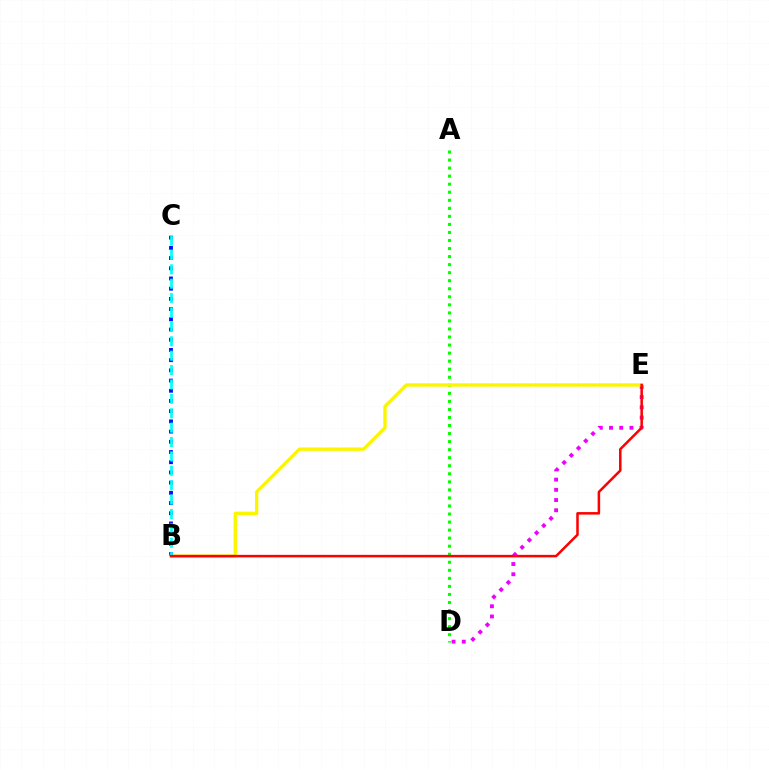{('D', 'E'): [{'color': '#ee00ff', 'line_style': 'dotted', 'thickness': 2.77}], ('B', 'C'): [{'color': '#0010ff', 'line_style': 'dotted', 'thickness': 2.77}, {'color': '#00fff6', 'line_style': 'dashed', 'thickness': 1.96}], ('A', 'D'): [{'color': '#08ff00', 'line_style': 'dotted', 'thickness': 2.19}], ('B', 'E'): [{'color': '#fcf500', 'line_style': 'solid', 'thickness': 2.4}, {'color': '#ff0000', 'line_style': 'solid', 'thickness': 1.81}]}